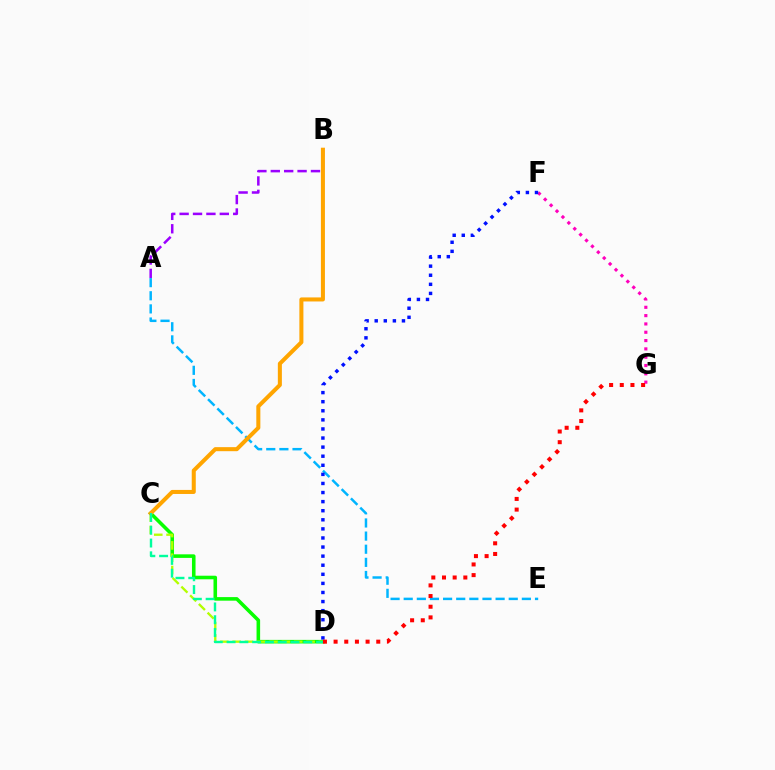{('C', 'D'): [{'color': '#08ff00', 'line_style': 'solid', 'thickness': 2.57}, {'color': '#b3ff00', 'line_style': 'dashed', 'thickness': 1.67}, {'color': '#00ff9d', 'line_style': 'dashed', 'thickness': 1.74}], ('A', 'B'): [{'color': '#9b00ff', 'line_style': 'dashed', 'thickness': 1.82}], ('A', 'E'): [{'color': '#00b5ff', 'line_style': 'dashed', 'thickness': 1.78}], ('F', 'G'): [{'color': '#ff00bd', 'line_style': 'dotted', 'thickness': 2.26}], ('B', 'C'): [{'color': '#ffa500', 'line_style': 'solid', 'thickness': 2.91}], ('D', 'F'): [{'color': '#0010ff', 'line_style': 'dotted', 'thickness': 2.47}], ('D', 'G'): [{'color': '#ff0000', 'line_style': 'dotted', 'thickness': 2.9}]}